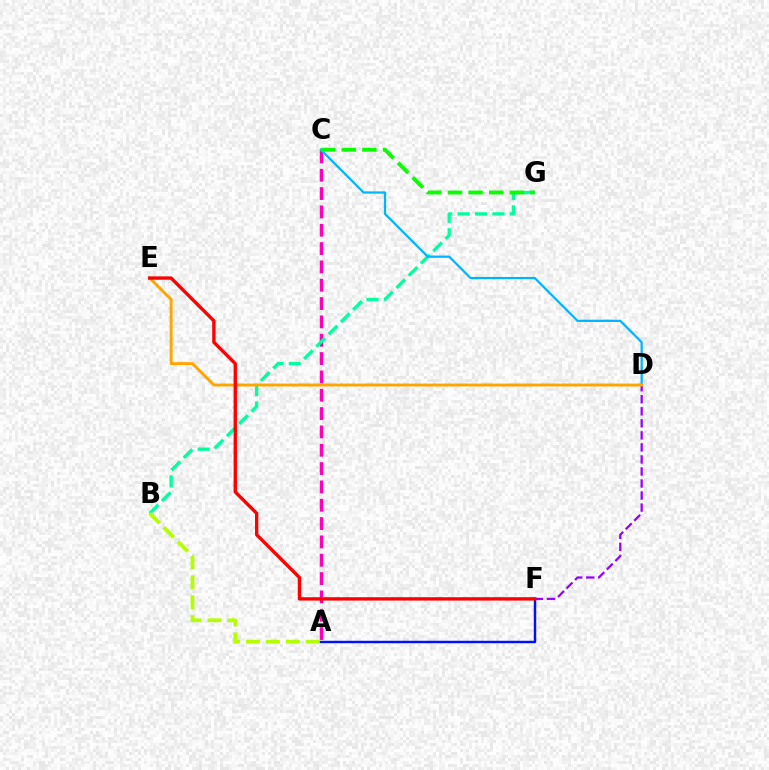{('A', 'C'): [{'color': '#ff00bd', 'line_style': 'dashed', 'thickness': 2.49}], ('B', 'G'): [{'color': '#00ff9d', 'line_style': 'dashed', 'thickness': 2.36}], ('D', 'F'): [{'color': '#9b00ff', 'line_style': 'dashed', 'thickness': 1.64}], ('C', 'D'): [{'color': '#00b5ff', 'line_style': 'solid', 'thickness': 1.61}], ('C', 'G'): [{'color': '#08ff00', 'line_style': 'dashed', 'thickness': 2.81}], ('A', 'B'): [{'color': '#b3ff00', 'line_style': 'dashed', 'thickness': 2.71}], ('D', 'E'): [{'color': '#ffa500', 'line_style': 'solid', 'thickness': 2.09}], ('A', 'F'): [{'color': '#0010ff', 'line_style': 'solid', 'thickness': 1.76}], ('E', 'F'): [{'color': '#ff0000', 'line_style': 'solid', 'thickness': 2.41}]}